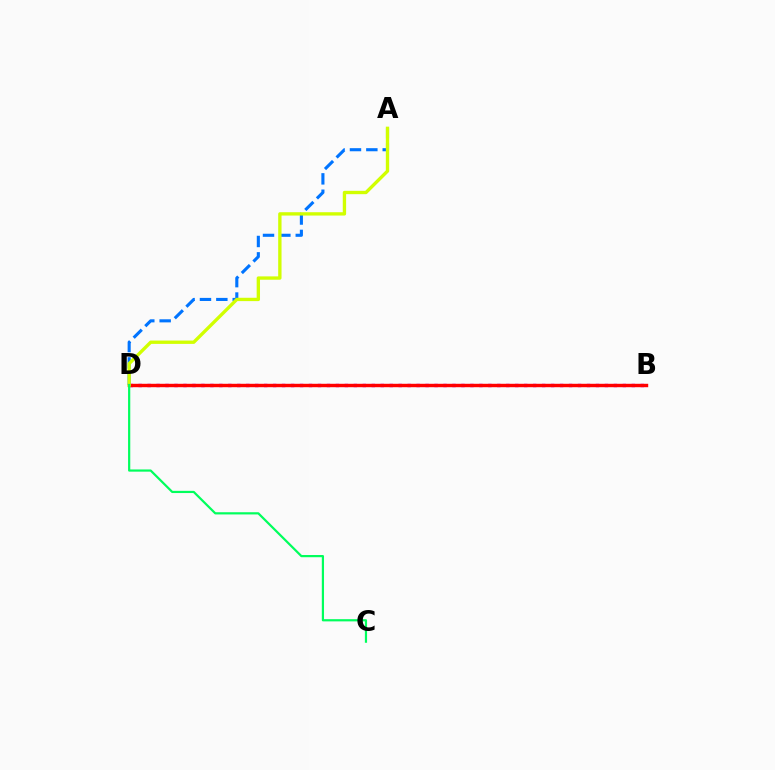{('A', 'D'): [{'color': '#0074ff', 'line_style': 'dashed', 'thickness': 2.22}, {'color': '#d1ff00', 'line_style': 'solid', 'thickness': 2.41}], ('B', 'D'): [{'color': '#b900ff', 'line_style': 'dotted', 'thickness': 2.44}, {'color': '#ff0000', 'line_style': 'solid', 'thickness': 2.46}], ('C', 'D'): [{'color': '#00ff5c', 'line_style': 'solid', 'thickness': 1.59}]}